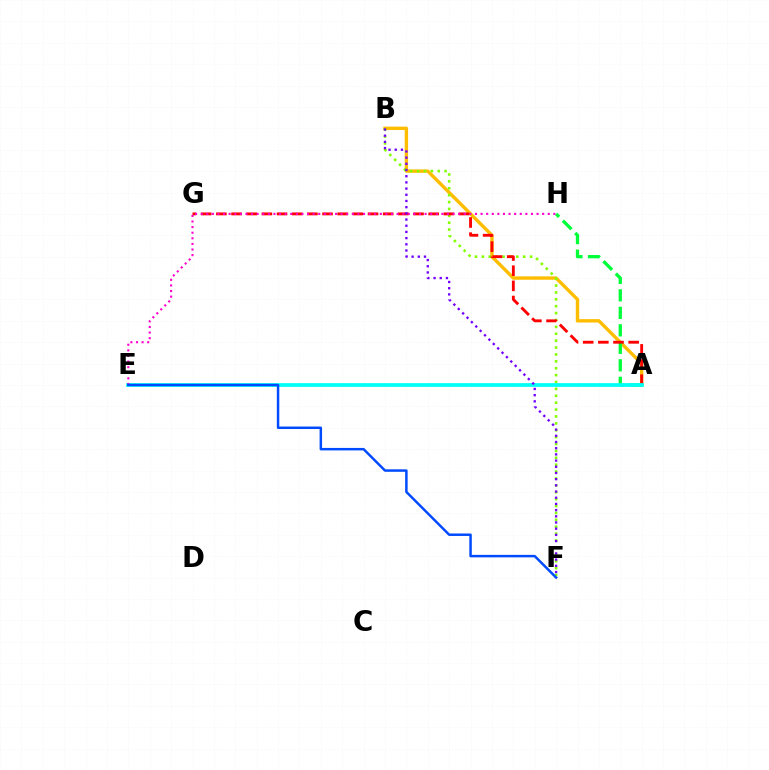{('A', 'B'): [{'color': '#ffbd00', 'line_style': 'solid', 'thickness': 2.44}], ('B', 'F'): [{'color': '#84ff00', 'line_style': 'dotted', 'thickness': 1.87}, {'color': '#7200ff', 'line_style': 'dotted', 'thickness': 1.68}], ('A', 'H'): [{'color': '#00ff39', 'line_style': 'dashed', 'thickness': 2.38}], ('A', 'G'): [{'color': '#ff0000', 'line_style': 'dashed', 'thickness': 2.06}], ('A', 'E'): [{'color': '#00fff6', 'line_style': 'solid', 'thickness': 2.69}], ('E', 'H'): [{'color': '#ff00cf', 'line_style': 'dotted', 'thickness': 1.52}], ('E', 'F'): [{'color': '#004bff', 'line_style': 'solid', 'thickness': 1.79}]}